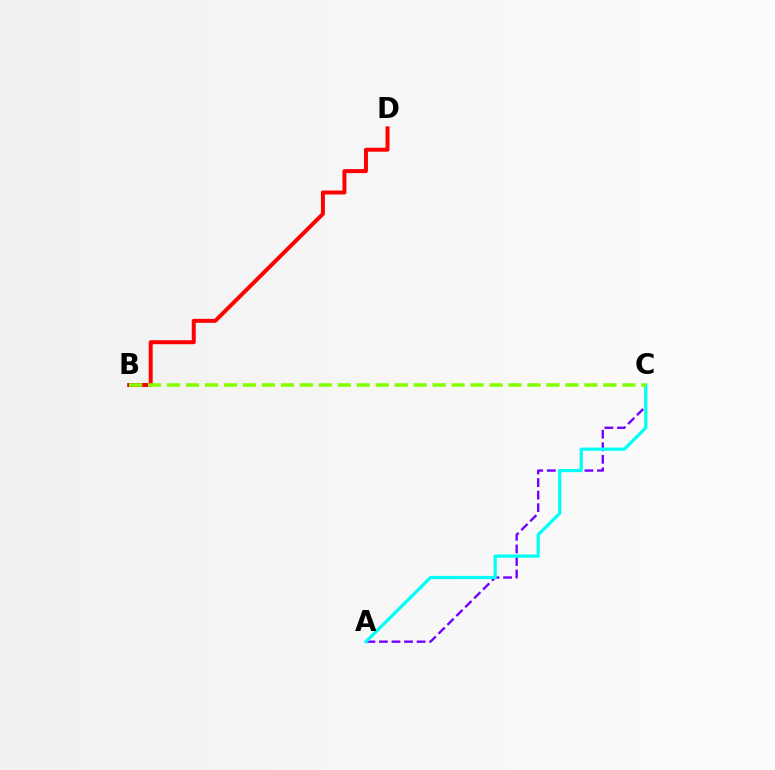{('A', 'C'): [{'color': '#7200ff', 'line_style': 'dashed', 'thickness': 1.71}, {'color': '#00fff6', 'line_style': 'solid', 'thickness': 2.32}], ('B', 'D'): [{'color': '#ff0000', 'line_style': 'solid', 'thickness': 2.85}], ('B', 'C'): [{'color': '#84ff00', 'line_style': 'dashed', 'thickness': 2.58}]}